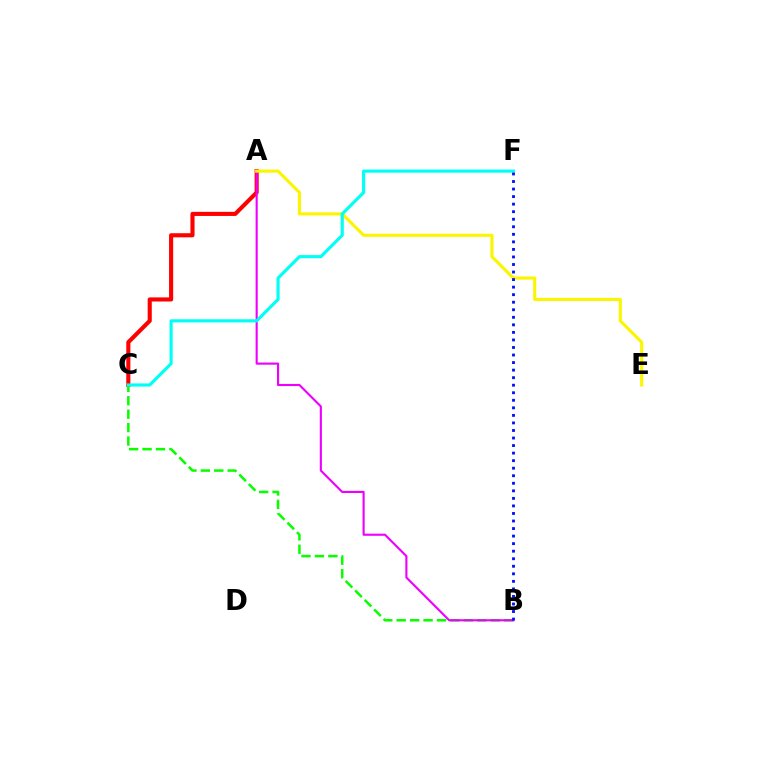{('A', 'C'): [{'color': '#ff0000', 'line_style': 'solid', 'thickness': 2.96}], ('B', 'C'): [{'color': '#08ff00', 'line_style': 'dashed', 'thickness': 1.82}], ('A', 'B'): [{'color': '#ee00ff', 'line_style': 'solid', 'thickness': 1.53}], ('A', 'E'): [{'color': '#fcf500', 'line_style': 'solid', 'thickness': 2.24}], ('C', 'F'): [{'color': '#00fff6', 'line_style': 'solid', 'thickness': 2.26}], ('B', 'F'): [{'color': '#0010ff', 'line_style': 'dotted', 'thickness': 2.05}]}